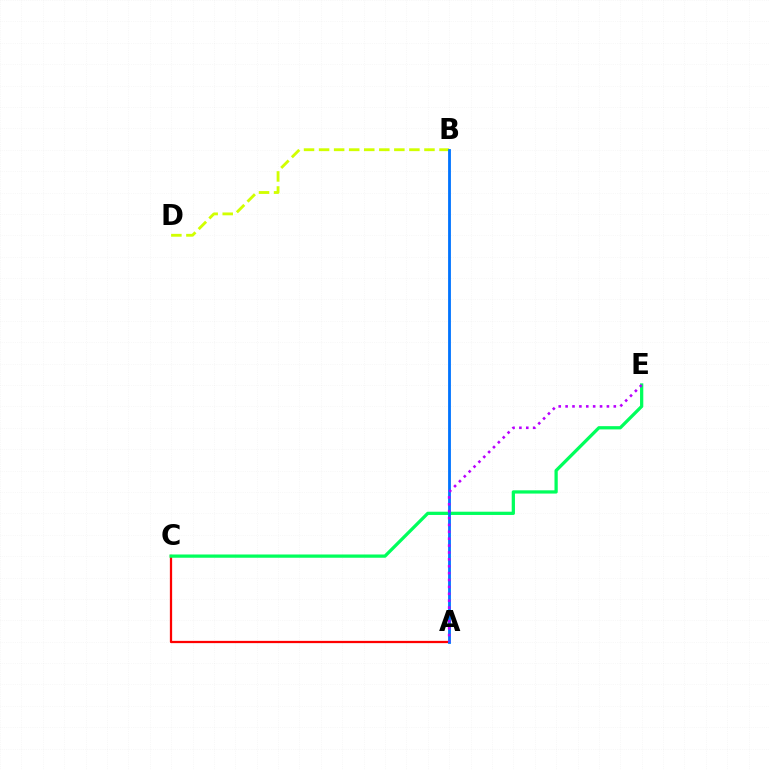{('A', 'C'): [{'color': '#ff0000', 'line_style': 'solid', 'thickness': 1.63}], ('B', 'D'): [{'color': '#d1ff00', 'line_style': 'dashed', 'thickness': 2.04}], ('C', 'E'): [{'color': '#00ff5c', 'line_style': 'solid', 'thickness': 2.34}], ('A', 'B'): [{'color': '#0074ff', 'line_style': 'solid', 'thickness': 2.03}], ('A', 'E'): [{'color': '#b900ff', 'line_style': 'dotted', 'thickness': 1.87}]}